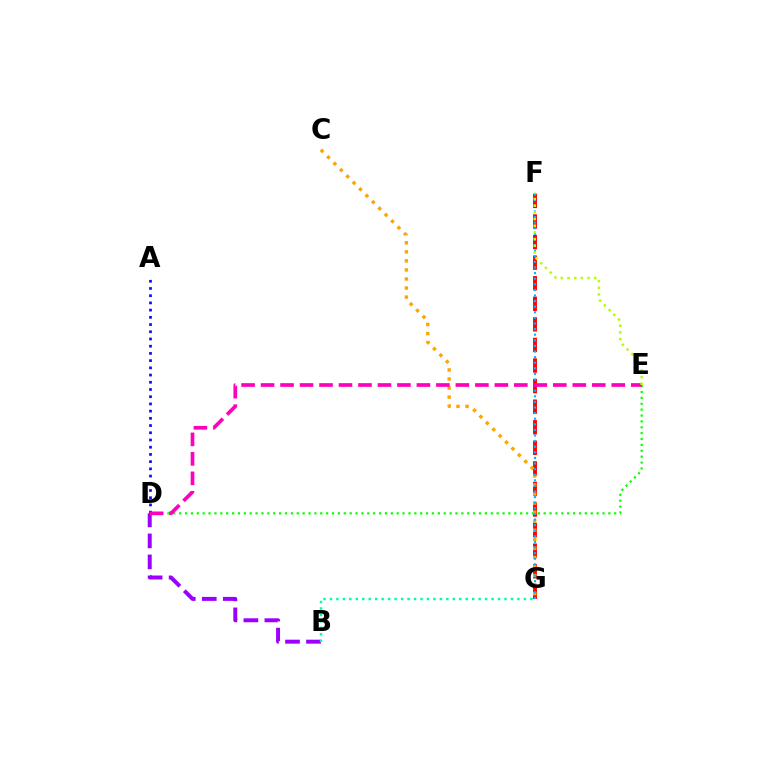{('F', 'G'): [{'color': '#ff0000', 'line_style': 'dashed', 'thickness': 2.79}, {'color': '#00b5ff', 'line_style': 'dotted', 'thickness': 1.52}], ('D', 'E'): [{'color': '#08ff00', 'line_style': 'dotted', 'thickness': 1.6}, {'color': '#ff00bd', 'line_style': 'dashed', 'thickness': 2.65}], ('B', 'D'): [{'color': '#9b00ff', 'line_style': 'dashed', 'thickness': 2.85}], ('A', 'D'): [{'color': '#0010ff', 'line_style': 'dotted', 'thickness': 1.96}], ('B', 'G'): [{'color': '#00ff9d', 'line_style': 'dotted', 'thickness': 1.76}], ('C', 'G'): [{'color': '#ffa500', 'line_style': 'dotted', 'thickness': 2.46}], ('E', 'F'): [{'color': '#b3ff00', 'line_style': 'dotted', 'thickness': 1.82}]}